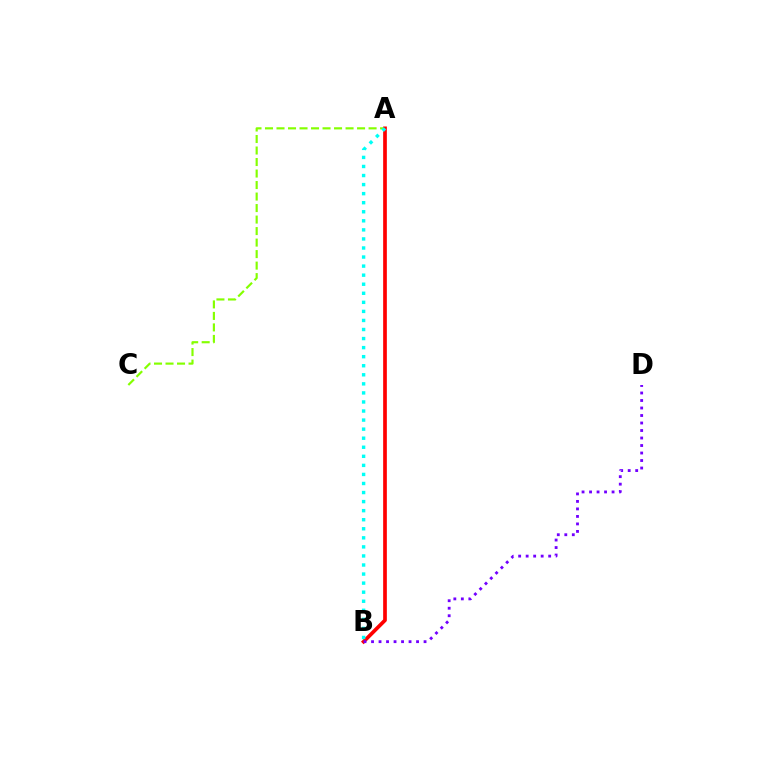{('A', 'C'): [{'color': '#84ff00', 'line_style': 'dashed', 'thickness': 1.56}], ('A', 'B'): [{'color': '#ff0000', 'line_style': 'solid', 'thickness': 2.66}, {'color': '#00fff6', 'line_style': 'dotted', 'thickness': 2.46}], ('B', 'D'): [{'color': '#7200ff', 'line_style': 'dotted', 'thickness': 2.04}]}